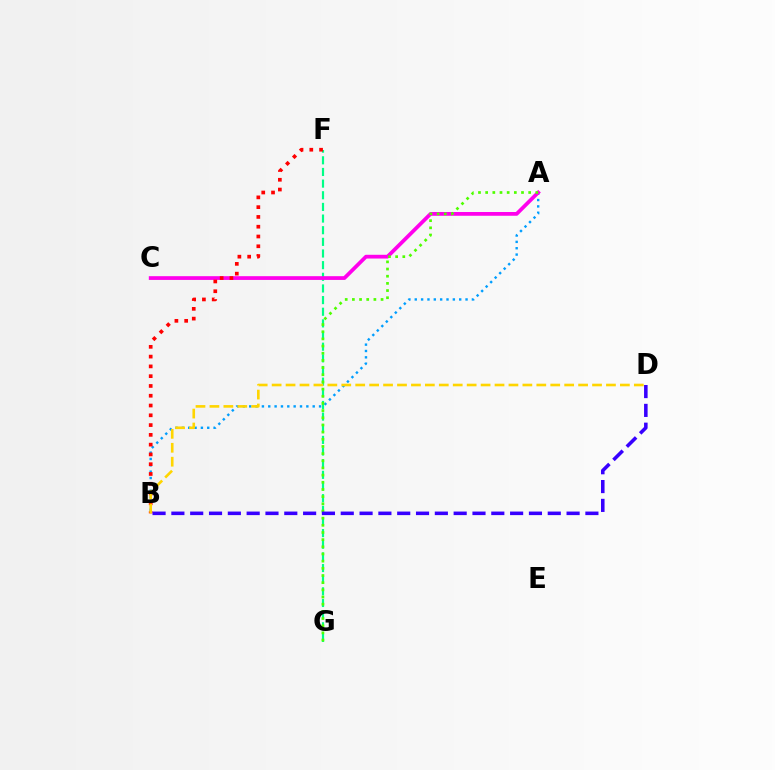{('A', 'B'): [{'color': '#009eff', 'line_style': 'dotted', 'thickness': 1.73}], ('F', 'G'): [{'color': '#00ff86', 'line_style': 'dashed', 'thickness': 1.58}], ('A', 'C'): [{'color': '#ff00ed', 'line_style': 'solid', 'thickness': 2.7}], ('B', 'F'): [{'color': '#ff0000', 'line_style': 'dotted', 'thickness': 2.66}], ('A', 'G'): [{'color': '#4fff00', 'line_style': 'dotted', 'thickness': 1.95}], ('B', 'D'): [{'color': '#ffd500', 'line_style': 'dashed', 'thickness': 1.89}, {'color': '#3700ff', 'line_style': 'dashed', 'thickness': 2.56}]}